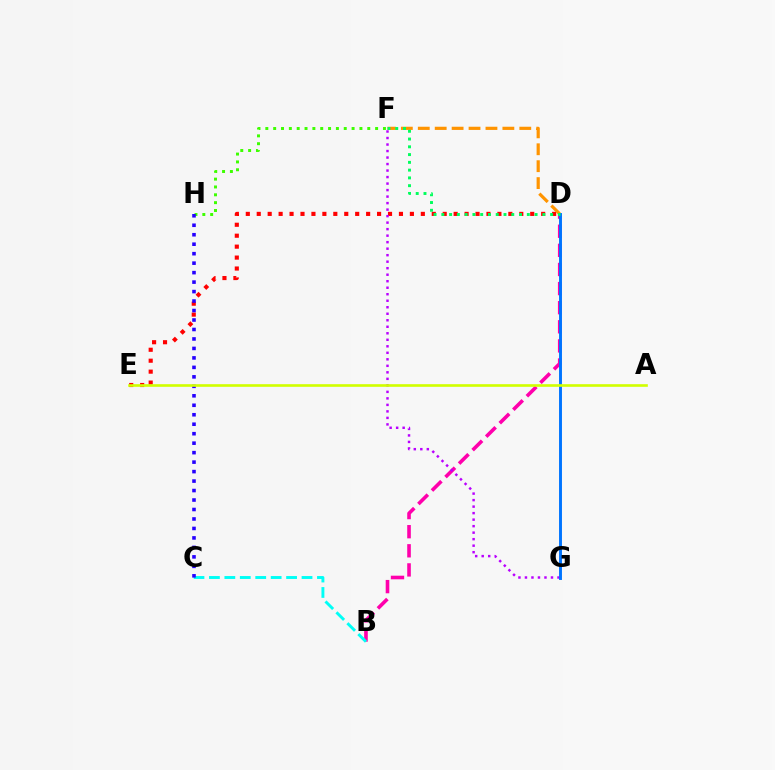{('D', 'E'): [{'color': '#ff0000', 'line_style': 'dotted', 'thickness': 2.97}], ('B', 'D'): [{'color': '#ff00ac', 'line_style': 'dashed', 'thickness': 2.6}], ('F', 'H'): [{'color': '#3dff00', 'line_style': 'dotted', 'thickness': 2.13}], ('D', 'F'): [{'color': '#ff9400', 'line_style': 'dashed', 'thickness': 2.3}, {'color': '#00ff5c', 'line_style': 'dotted', 'thickness': 2.11}], ('B', 'C'): [{'color': '#00fff6', 'line_style': 'dashed', 'thickness': 2.1}], ('C', 'H'): [{'color': '#2500ff', 'line_style': 'dotted', 'thickness': 2.57}], ('F', 'G'): [{'color': '#b900ff', 'line_style': 'dotted', 'thickness': 1.77}], ('D', 'G'): [{'color': '#0074ff', 'line_style': 'solid', 'thickness': 2.1}], ('A', 'E'): [{'color': '#d1ff00', 'line_style': 'solid', 'thickness': 1.9}]}